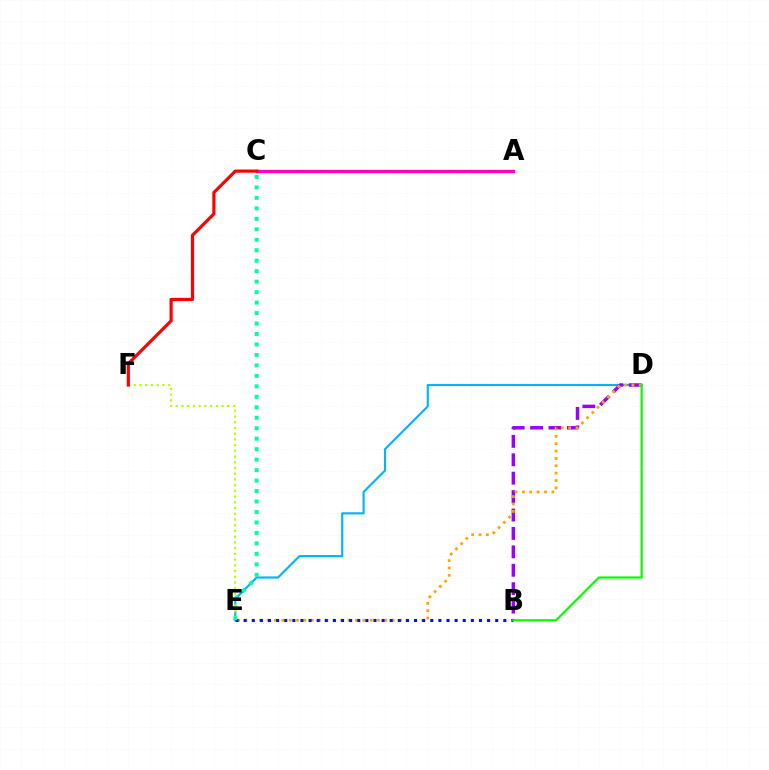{('D', 'E'): [{'color': '#00b5ff', 'line_style': 'solid', 'thickness': 1.54}, {'color': '#ffa500', 'line_style': 'dotted', 'thickness': 2.0}], ('B', 'D'): [{'color': '#9b00ff', 'line_style': 'dashed', 'thickness': 2.5}, {'color': '#08ff00', 'line_style': 'solid', 'thickness': 1.59}], ('A', 'C'): [{'color': '#ff00bd', 'line_style': 'solid', 'thickness': 2.37}], ('E', 'F'): [{'color': '#b3ff00', 'line_style': 'dotted', 'thickness': 1.56}], ('B', 'E'): [{'color': '#0010ff', 'line_style': 'dotted', 'thickness': 2.2}], ('C', 'E'): [{'color': '#00ff9d', 'line_style': 'dotted', 'thickness': 2.84}], ('C', 'F'): [{'color': '#ff0000', 'line_style': 'solid', 'thickness': 2.28}]}